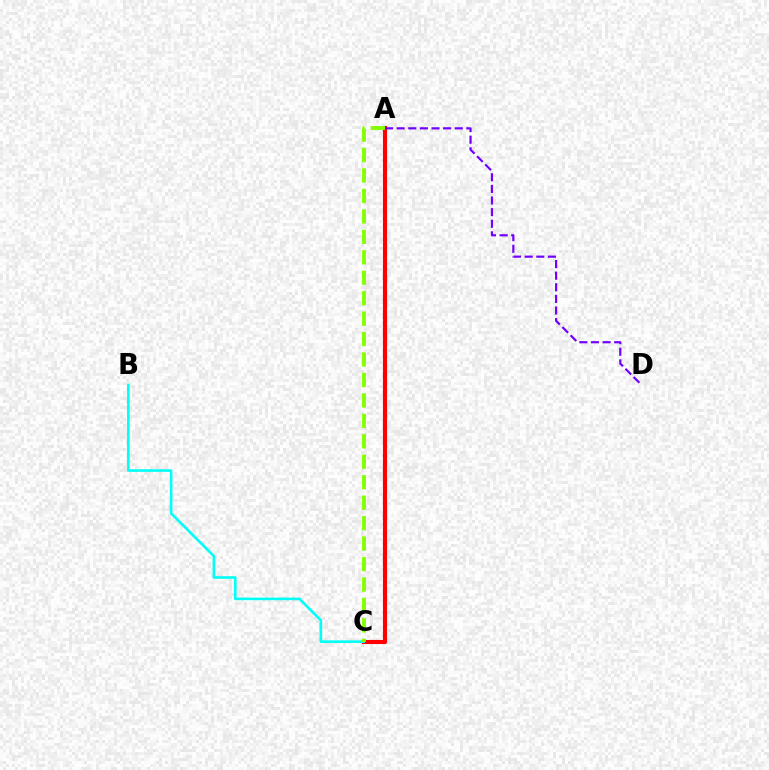{('A', 'C'): [{'color': '#ff0000', 'line_style': 'solid', 'thickness': 2.96}, {'color': '#84ff00', 'line_style': 'dashed', 'thickness': 2.78}], ('B', 'C'): [{'color': '#00fff6', 'line_style': 'solid', 'thickness': 1.88}], ('A', 'D'): [{'color': '#7200ff', 'line_style': 'dashed', 'thickness': 1.58}]}